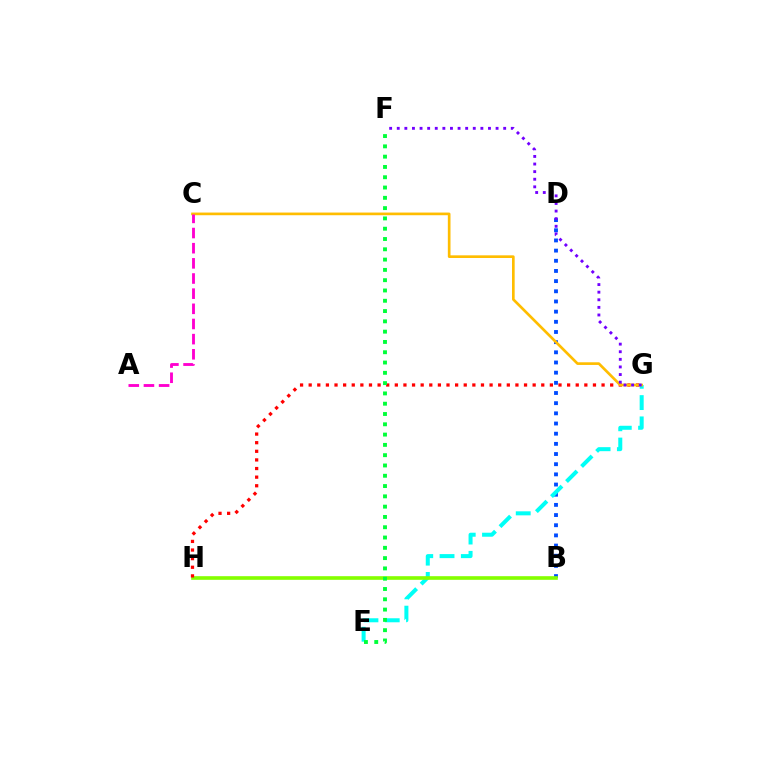{('B', 'D'): [{'color': '#004bff', 'line_style': 'dotted', 'thickness': 2.76}], ('E', 'G'): [{'color': '#00fff6', 'line_style': 'dashed', 'thickness': 2.89}], ('B', 'H'): [{'color': '#84ff00', 'line_style': 'solid', 'thickness': 2.62}], ('G', 'H'): [{'color': '#ff0000', 'line_style': 'dotted', 'thickness': 2.34}], ('C', 'G'): [{'color': '#ffbd00', 'line_style': 'solid', 'thickness': 1.92}], ('A', 'C'): [{'color': '#ff00cf', 'line_style': 'dashed', 'thickness': 2.06}], ('E', 'F'): [{'color': '#00ff39', 'line_style': 'dotted', 'thickness': 2.8}], ('F', 'G'): [{'color': '#7200ff', 'line_style': 'dotted', 'thickness': 2.07}]}